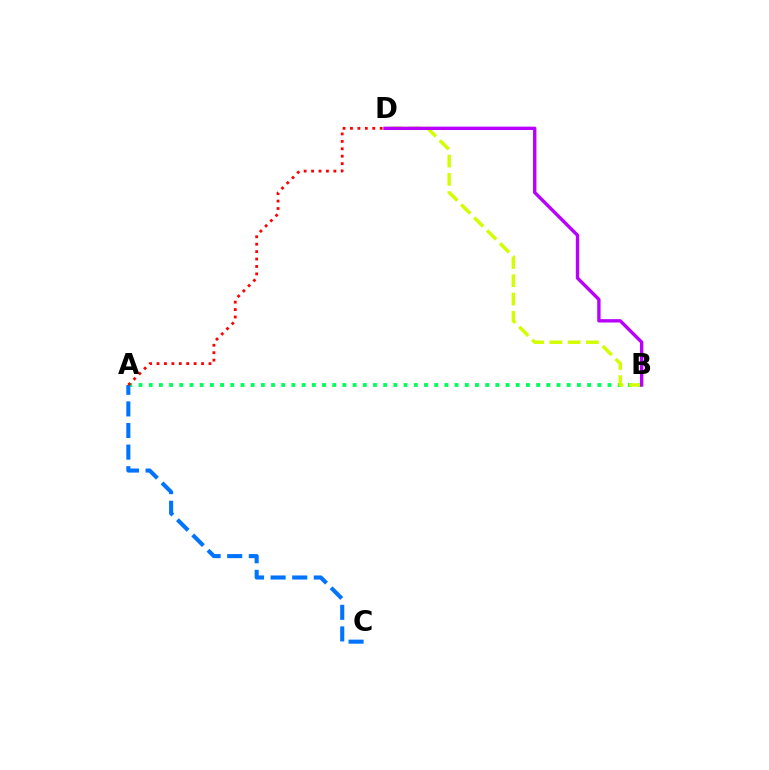{('A', 'B'): [{'color': '#00ff5c', 'line_style': 'dotted', 'thickness': 2.77}], ('A', 'C'): [{'color': '#0074ff', 'line_style': 'dashed', 'thickness': 2.93}], ('A', 'D'): [{'color': '#ff0000', 'line_style': 'dotted', 'thickness': 2.02}], ('B', 'D'): [{'color': '#d1ff00', 'line_style': 'dashed', 'thickness': 2.48}, {'color': '#b900ff', 'line_style': 'solid', 'thickness': 2.42}]}